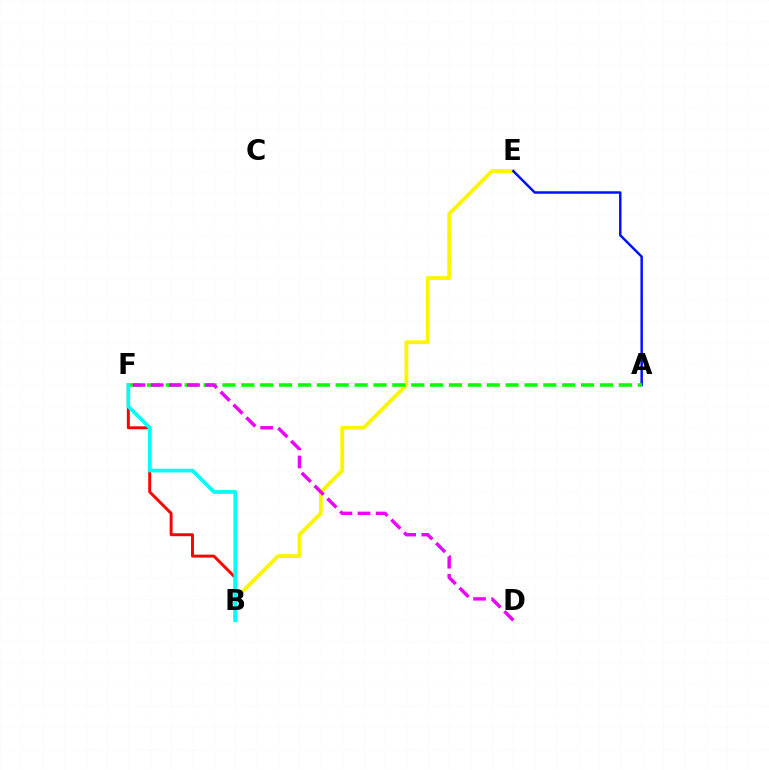{('B', 'F'): [{'color': '#ff0000', 'line_style': 'solid', 'thickness': 2.11}, {'color': '#00fff6', 'line_style': 'solid', 'thickness': 2.67}], ('B', 'E'): [{'color': '#fcf500', 'line_style': 'solid', 'thickness': 2.76}], ('A', 'E'): [{'color': '#0010ff', 'line_style': 'solid', 'thickness': 1.78}], ('A', 'F'): [{'color': '#08ff00', 'line_style': 'dashed', 'thickness': 2.56}], ('D', 'F'): [{'color': '#ee00ff', 'line_style': 'dashed', 'thickness': 2.47}]}